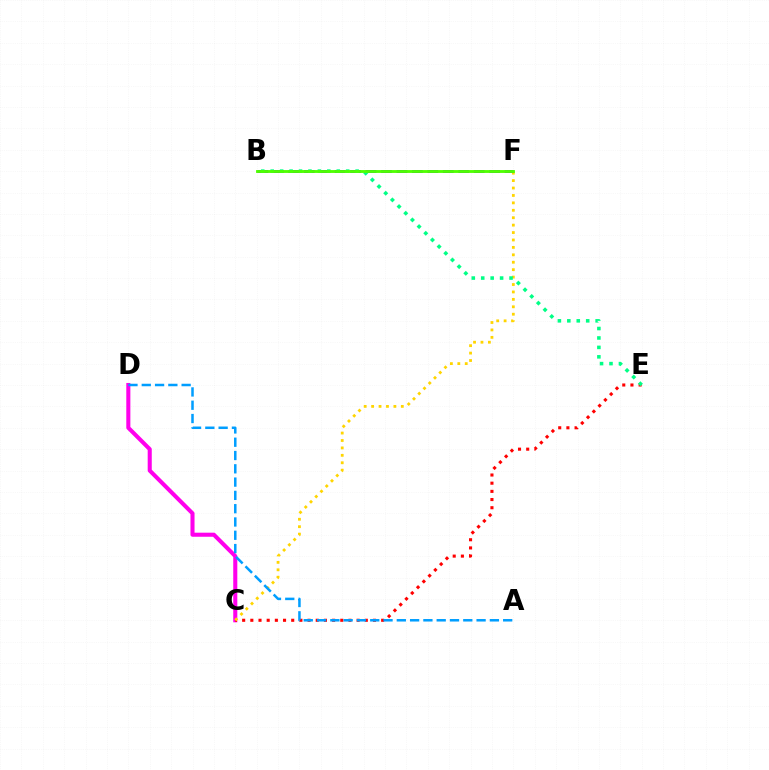{('C', 'D'): [{'color': '#ff00ed', 'line_style': 'solid', 'thickness': 2.93}], ('C', 'E'): [{'color': '#ff0000', 'line_style': 'dotted', 'thickness': 2.22}], ('C', 'F'): [{'color': '#ffd500', 'line_style': 'dotted', 'thickness': 2.02}], ('B', 'F'): [{'color': '#3700ff', 'line_style': 'dashed', 'thickness': 2.1}, {'color': '#4fff00', 'line_style': 'solid', 'thickness': 2.05}], ('A', 'D'): [{'color': '#009eff', 'line_style': 'dashed', 'thickness': 1.81}], ('B', 'E'): [{'color': '#00ff86', 'line_style': 'dotted', 'thickness': 2.56}]}